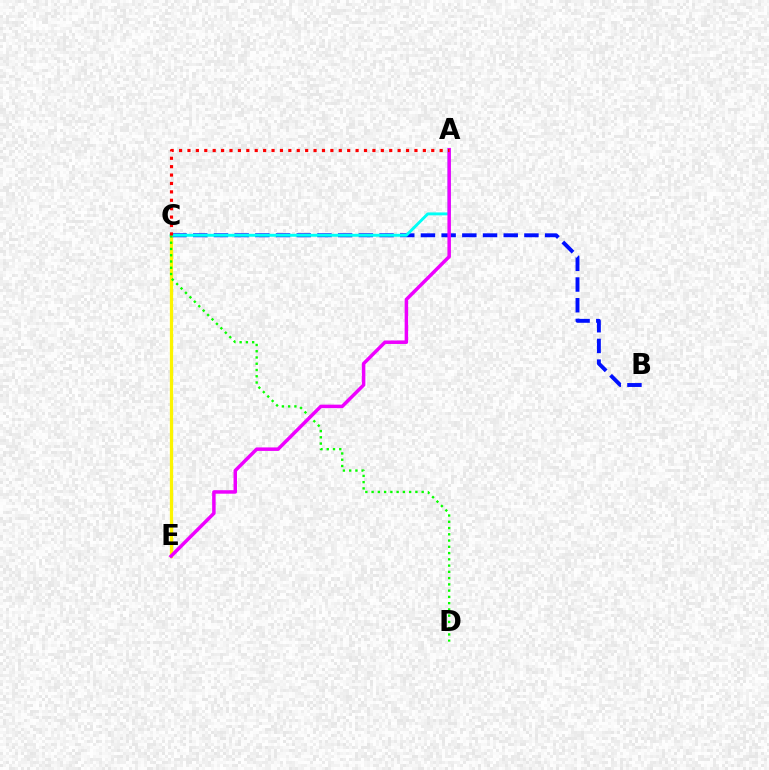{('C', 'E'): [{'color': '#fcf500', 'line_style': 'solid', 'thickness': 2.34}], ('B', 'C'): [{'color': '#0010ff', 'line_style': 'dashed', 'thickness': 2.81}], ('A', 'C'): [{'color': '#00fff6', 'line_style': 'solid', 'thickness': 2.1}, {'color': '#ff0000', 'line_style': 'dotted', 'thickness': 2.28}], ('C', 'D'): [{'color': '#08ff00', 'line_style': 'dotted', 'thickness': 1.7}], ('A', 'E'): [{'color': '#ee00ff', 'line_style': 'solid', 'thickness': 2.51}]}